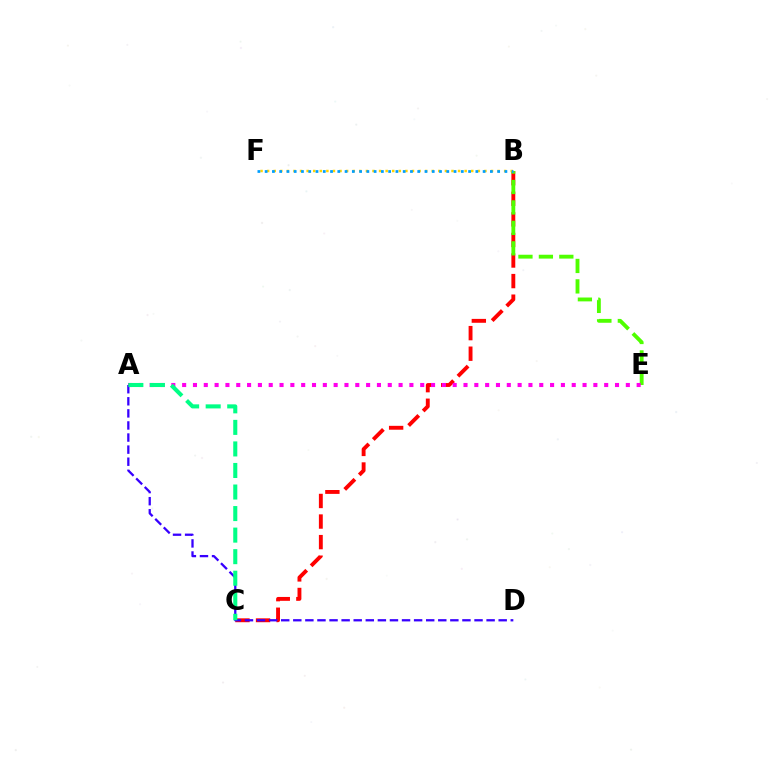{('B', 'C'): [{'color': '#ff0000', 'line_style': 'dashed', 'thickness': 2.79}], ('B', 'F'): [{'color': '#ffd500', 'line_style': 'dotted', 'thickness': 1.79}, {'color': '#009eff', 'line_style': 'dotted', 'thickness': 1.97}], ('B', 'E'): [{'color': '#4fff00', 'line_style': 'dashed', 'thickness': 2.78}], ('A', 'E'): [{'color': '#ff00ed', 'line_style': 'dotted', 'thickness': 2.94}], ('A', 'D'): [{'color': '#3700ff', 'line_style': 'dashed', 'thickness': 1.64}], ('A', 'C'): [{'color': '#00ff86', 'line_style': 'dashed', 'thickness': 2.93}]}